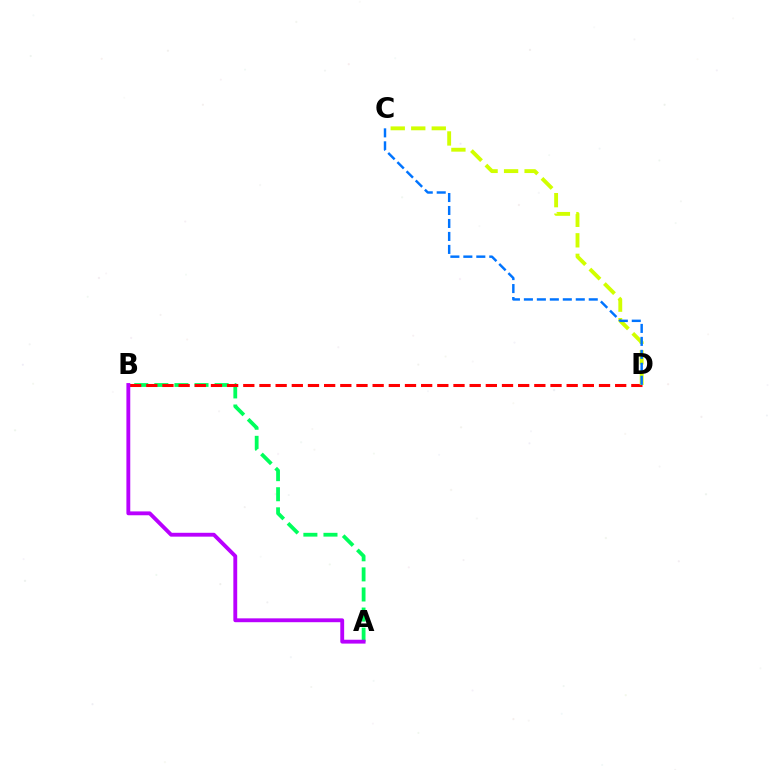{('A', 'B'): [{'color': '#00ff5c', 'line_style': 'dashed', 'thickness': 2.73}, {'color': '#b900ff', 'line_style': 'solid', 'thickness': 2.77}], ('B', 'D'): [{'color': '#ff0000', 'line_style': 'dashed', 'thickness': 2.2}], ('C', 'D'): [{'color': '#d1ff00', 'line_style': 'dashed', 'thickness': 2.79}, {'color': '#0074ff', 'line_style': 'dashed', 'thickness': 1.76}]}